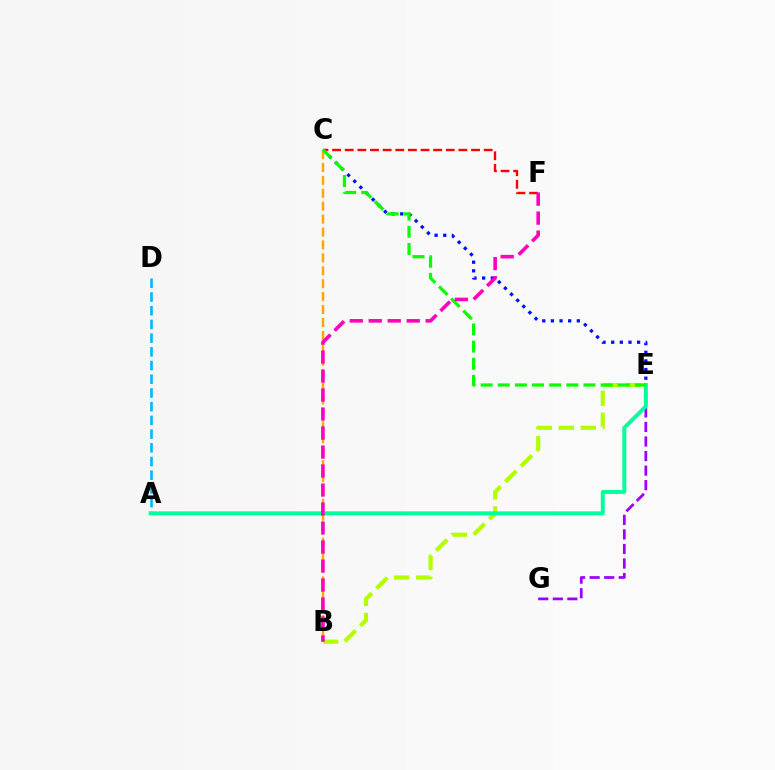{('B', 'E'): [{'color': '#b3ff00', 'line_style': 'dashed', 'thickness': 2.99}], ('A', 'D'): [{'color': '#00b5ff', 'line_style': 'dashed', 'thickness': 1.86}], ('C', 'E'): [{'color': '#0010ff', 'line_style': 'dotted', 'thickness': 2.35}, {'color': '#08ff00', 'line_style': 'dashed', 'thickness': 2.33}], ('E', 'G'): [{'color': '#9b00ff', 'line_style': 'dashed', 'thickness': 1.98}], ('B', 'C'): [{'color': '#ffa500', 'line_style': 'dashed', 'thickness': 1.76}], ('A', 'E'): [{'color': '#00ff9d', 'line_style': 'solid', 'thickness': 2.84}], ('C', 'F'): [{'color': '#ff0000', 'line_style': 'dashed', 'thickness': 1.72}], ('B', 'F'): [{'color': '#ff00bd', 'line_style': 'dashed', 'thickness': 2.58}]}